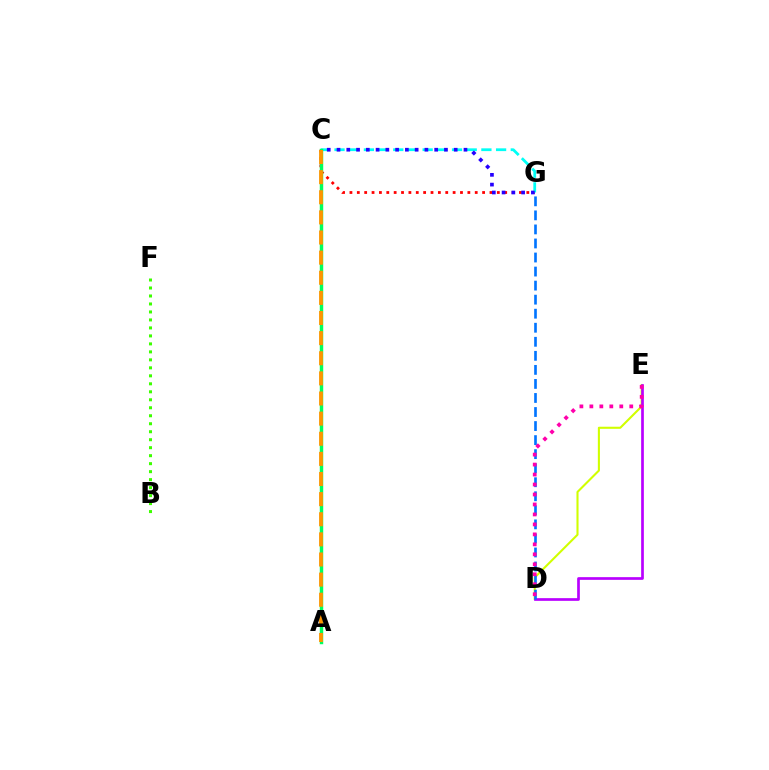{('D', 'E'): [{'color': '#d1ff00', 'line_style': 'solid', 'thickness': 1.51}, {'color': '#b900ff', 'line_style': 'solid', 'thickness': 1.94}, {'color': '#ff00ac', 'line_style': 'dotted', 'thickness': 2.71}], ('C', 'G'): [{'color': '#ff0000', 'line_style': 'dotted', 'thickness': 2.0}, {'color': '#00fff6', 'line_style': 'dashed', 'thickness': 2.0}, {'color': '#2500ff', 'line_style': 'dotted', 'thickness': 2.65}], ('B', 'F'): [{'color': '#3dff00', 'line_style': 'dotted', 'thickness': 2.17}], ('A', 'C'): [{'color': '#00ff5c', 'line_style': 'solid', 'thickness': 2.48}, {'color': '#ff9400', 'line_style': 'dashed', 'thickness': 2.73}], ('D', 'G'): [{'color': '#0074ff', 'line_style': 'dashed', 'thickness': 1.91}]}